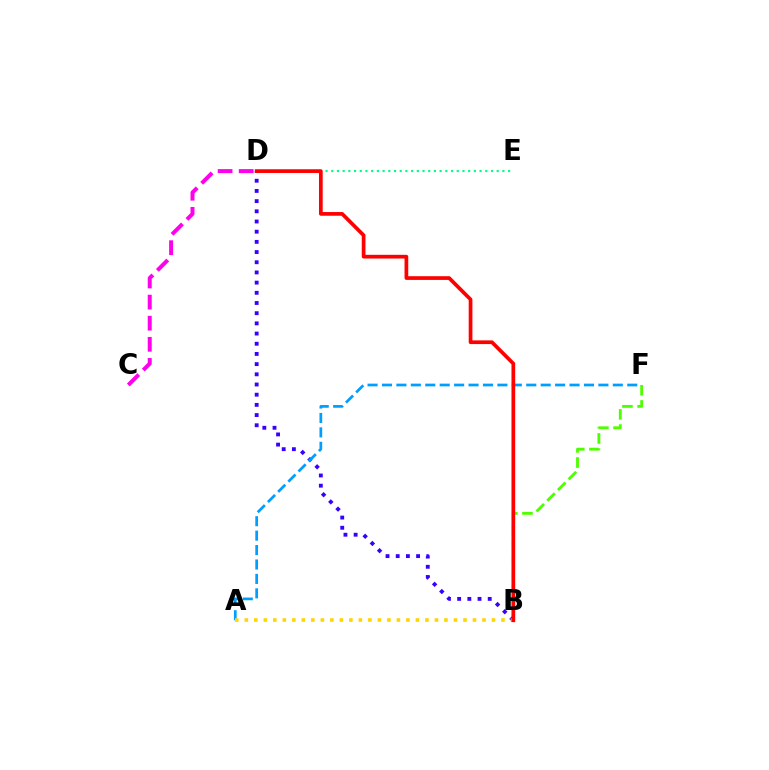{('B', 'D'): [{'color': '#3700ff', 'line_style': 'dotted', 'thickness': 2.77}, {'color': '#ff0000', 'line_style': 'solid', 'thickness': 2.67}], ('D', 'E'): [{'color': '#00ff86', 'line_style': 'dotted', 'thickness': 1.55}], ('B', 'F'): [{'color': '#4fff00', 'line_style': 'dashed', 'thickness': 2.06}], ('A', 'F'): [{'color': '#009eff', 'line_style': 'dashed', 'thickness': 1.96}], ('A', 'B'): [{'color': '#ffd500', 'line_style': 'dotted', 'thickness': 2.58}], ('C', 'D'): [{'color': '#ff00ed', 'line_style': 'dashed', 'thickness': 2.87}]}